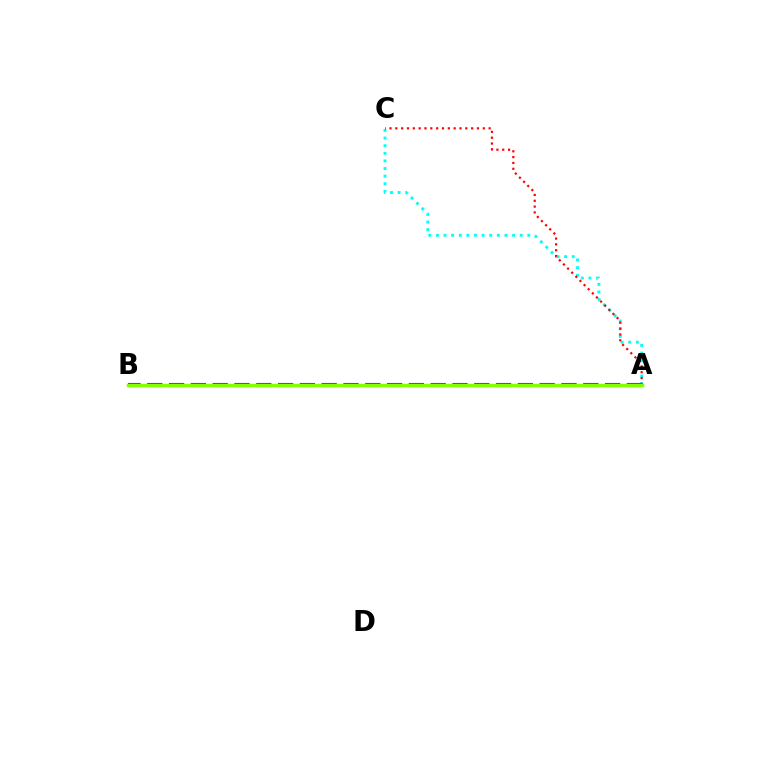{('A', 'C'): [{'color': '#00fff6', 'line_style': 'dotted', 'thickness': 2.07}, {'color': '#ff0000', 'line_style': 'dotted', 'thickness': 1.58}], ('A', 'B'): [{'color': '#7200ff', 'line_style': 'dashed', 'thickness': 2.96}, {'color': '#84ff00', 'line_style': 'solid', 'thickness': 2.51}]}